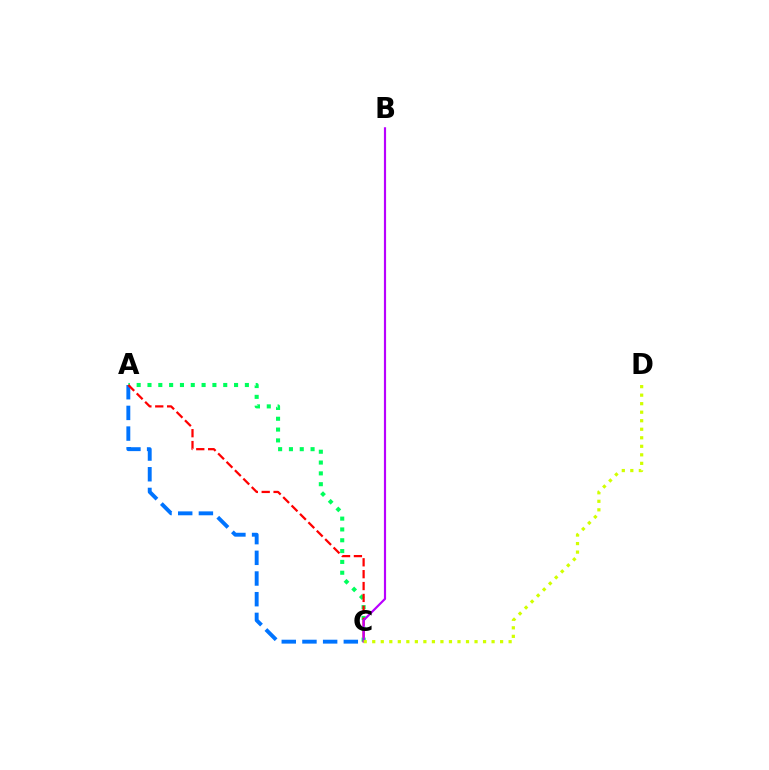{('A', 'C'): [{'color': '#00ff5c', 'line_style': 'dotted', 'thickness': 2.94}, {'color': '#0074ff', 'line_style': 'dashed', 'thickness': 2.81}, {'color': '#ff0000', 'line_style': 'dashed', 'thickness': 1.61}], ('B', 'C'): [{'color': '#b900ff', 'line_style': 'solid', 'thickness': 1.56}], ('C', 'D'): [{'color': '#d1ff00', 'line_style': 'dotted', 'thickness': 2.32}]}